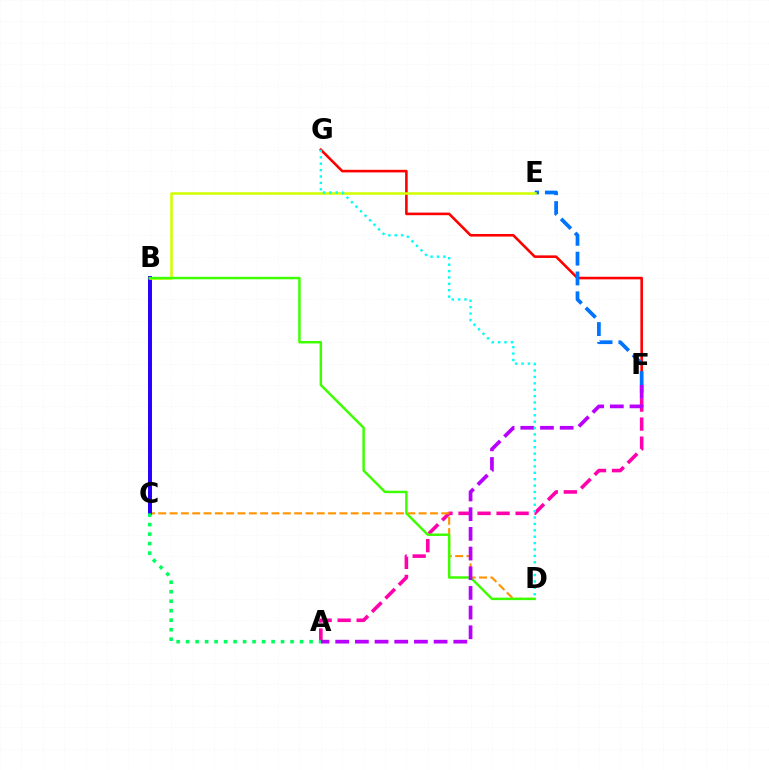{('F', 'G'): [{'color': '#ff0000', 'line_style': 'solid', 'thickness': 1.87}], ('A', 'F'): [{'color': '#ff00ac', 'line_style': 'dashed', 'thickness': 2.58}, {'color': '#b900ff', 'line_style': 'dashed', 'thickness': 2.67}], ('E', 'F'): [{'color': '#0074ff', 'line_style': 'dashed', 'thickness': 2.69}], ('C', 'D'): [{'color': '#ff9400', 'line_style': 'dashed', 'thickness': 1.54}], ('B', 'C'): [{'color': '#2500ff', 'line_style': 'solid', 'thickness': 2.84}], ('B', 'E'): [{'color': '#d1ff00', 'line_style': 'solid', 'thickness': 1.84}], ('B', 'D'): [{'color': '#3dff00', 'line_style': 'solid', 'thickness': 1.77}], ('D', 'G'): [{'color': '#00fff6', 'line_style': 'dotted', 'thickness': 1.74}], ('A', 'C'): [{'color': '#00ff5c', 'line_style': 'dotted', 'thickness': 2.58}]}